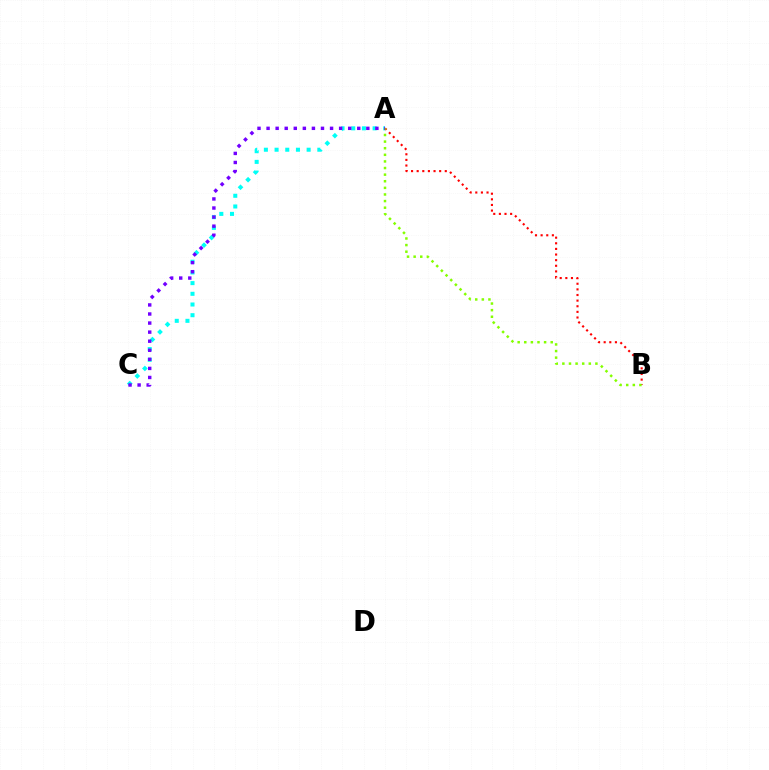{('A', 'B'): [{'color': '#ff0000', 'line_style': 'dotted', 'thickness': 1.53}, {'color': '#84ff00', 'line_style': 'dotted', 'thickness': 1.8}], ('A', 'C'): [{'color': '#00fff6', 'line_style': 'dotted', 'thickness': 2.9}, {'color': '#7200ff', 'line_style': 'dotted', 'thickness': 2.46}]}